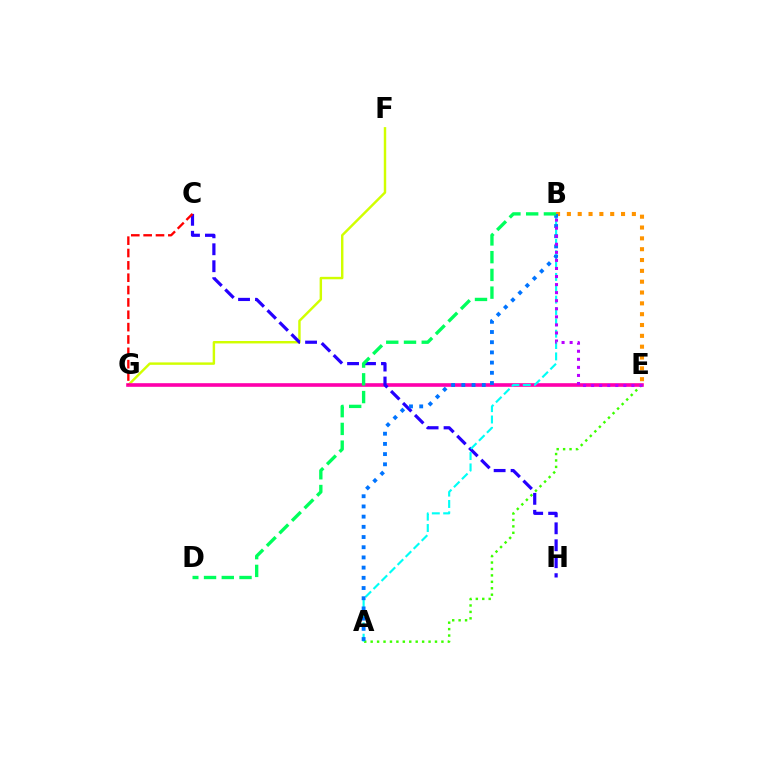{('B', 'E'): [{'color': '#ff9400', 'line_style': 'dotted', 'thickness': 2.94}, {'color': '#b900ff', 'line_style': 'dotted', 'thickness': 2.19}], ('F', 'G'): [{'color': '#d1ff00', 'line_style': 'solid', 'thickness': 1.75}], ('E', 'G'): [{'color': '#ff00ac', 'line_style': 'solid', 'thickness': 2.61}], ('A', 'E'): [{'color': '#3dff00', 'line_style': 'dotted', 'thickness': 1.75}], ('C', 'H'): [{'color': '#2500ff', 'line_style': 'dashed', 'thickness': 2.3}], ('A', 'B'): [{'color': '#00fff6', 'line_style': 'dashed', 'thickness': 1.54}, {'color': '#0074ff', 'line_style': 'dotted', 'thickness': 2.77}], ('C', 'G'): [{'color': '#ff0000', 'line_style': 'dashed', 'thickness': 1.68}], ('B', 'D'): [{'color': '#00ff5c', 'line_style': 'dashed', 'thickness': 2.41}]}